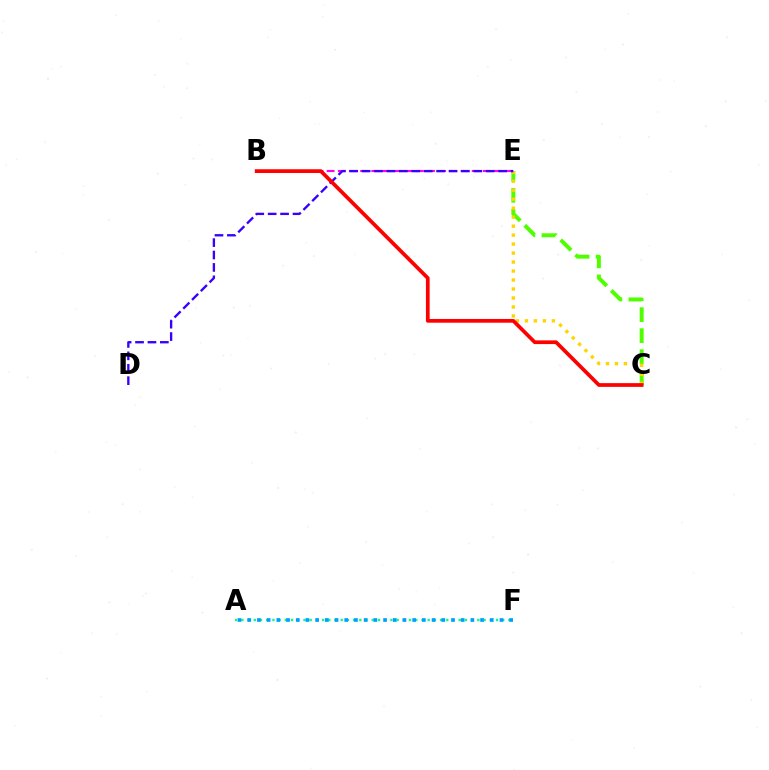{('C', 'E'): [{'color': '#4fff00', 'line_style': 'dashed', 'thickness': 2.85}, {'color': '#ffd500', 'line_style': 'dotted', 'thickness': 2.44}], ('B', 'E'): [{'color': '#ff00ed', 'line_style': 'dashed', 'thickness': 1.52}], ('A', 'F'): [{'color': '#00ff86', 'line_style': 'dotted', 'thickness': 1.69}, {'color': '#009eff', 'line_style': 'dotted', 'thickness': 2.64}], ('D', 'E'): [{'color': '#3700ff', 'line_style': 'dashed', 'thickness': 1.69}], ('B', 'C'): [{'color': '#ff0000', 'line_style': 'solid', 'thickness': 2.68}]}